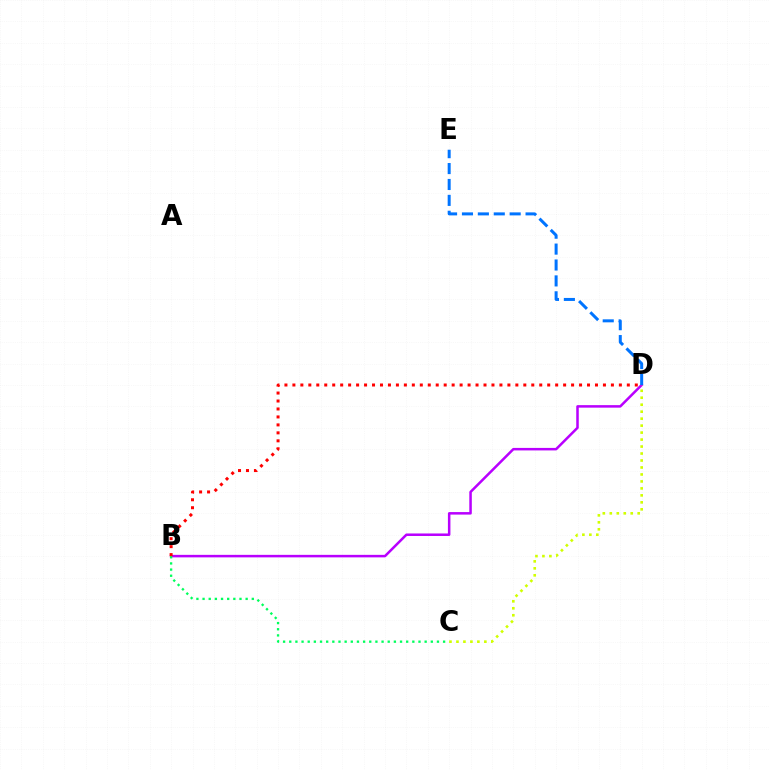{('B', 'D'): [{'color': '#b900ff', 'line_style': 'solid', 'thickness': 1.81}, {'color': '#ff0000', 'line_style': 'dotted', 'thickness': 2.16}], ('D', 'E'): [{'color': '#0074ff', 'line_style': 'dashed', 'thickness': 2.16}], ('C', 'D'): [{'color': '#d1ff00', 'line_style': 'dotted', 'thickness': 1.89}], ('B', 'C'): [{'color': '#00ff5c', 'line_style': 'dotted', 'thickness': 1.67}]}